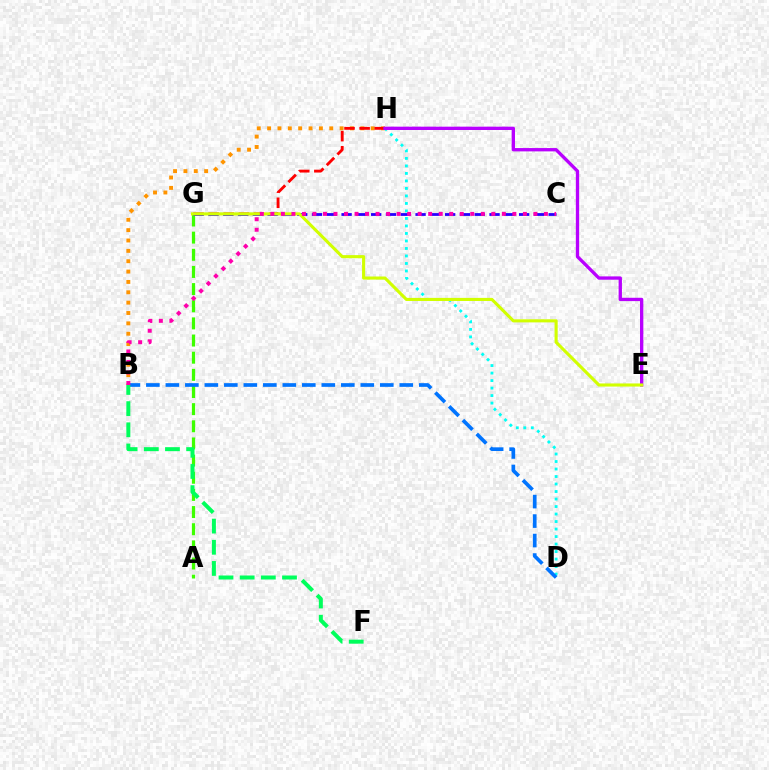{('B', 'H'): [{'color': '#ff9400', 'line_style': 'dotted', 'thickness': 2.81}], ('A', 'G'): [{'color': '#3dff00', 'line_style': 'dashed', 'thickness': 2.33}], ('G', 'H'): [{'color': '#ff0000', 'line_style': 'dashed', 'thickness': 2.05}], ('D', 'H'): [{'color': '#00fff6', 'line_style': 'dotted', 'thickness': 2.04}], ('C', 'G'): [{'color': '#2500ff', 'line_style': 'dashed', 'thickness': 2.01}], ('E', 'H'): [{'color': '#b900ff', 'line_style': 'solid', 'thickness': 2.4}], ('B', 'D'): [{'color': '#0074ff', 'line_style': 'dashed', 'thickness': 2.65}], ('B', 'F'): [{'color': '#00ff5c', 'line_style': 'dashed', 'thickness': 2.88}], ('E', 'G'): [{'color': '#d1ff00', 'line_style': 'solid', 'thickness': 2.24}], ('B', 'C'): [{'color': '#ff00ac', 'line_style': 'dotted', 'thickness': 2.86}]}